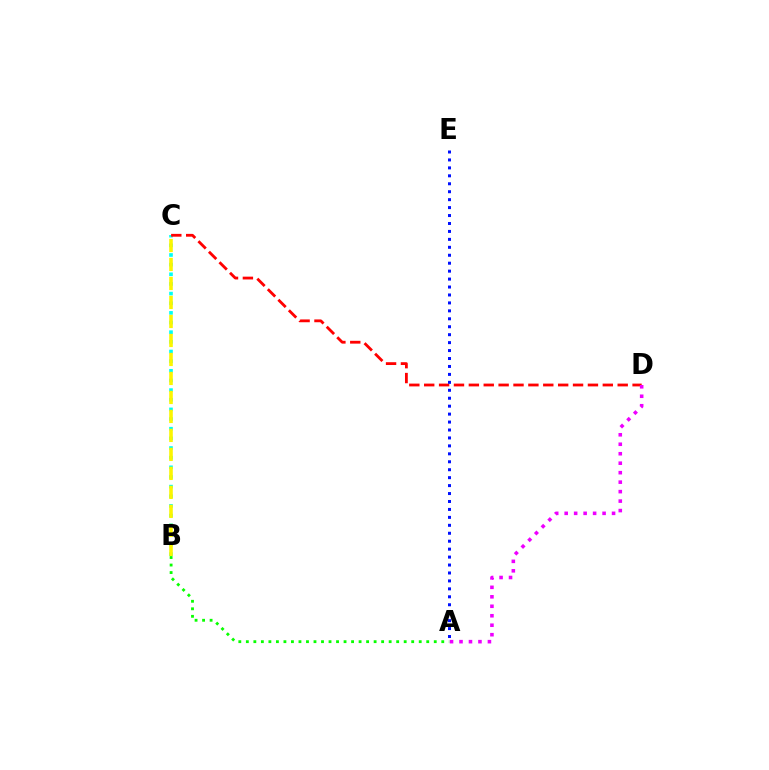{('B', 'C'): [{'color': '#00fff6', 'line_style': 'dotted', 'thickness': 2.62}, {'color': '#fcf500', 'line_style': 'dashed', 'thickness': 2.58}], ('C', 'D'): [{'color': '#ff0000', 'line_style': 'dashed', 'thickness': 2.02}], ('A', 'D'): [{'color': '#ee00ff', 'line_style': 'dotted', 'thickness': 2.57}], ('A', 'E'): [{'color': '#0010ff', 'line_style': 'dotted', 'thickness': 2.16}], ('A', 'B'): [{'color': '#08ff00', 'line_style': 'dotted', 'thickness': 2.04}]}